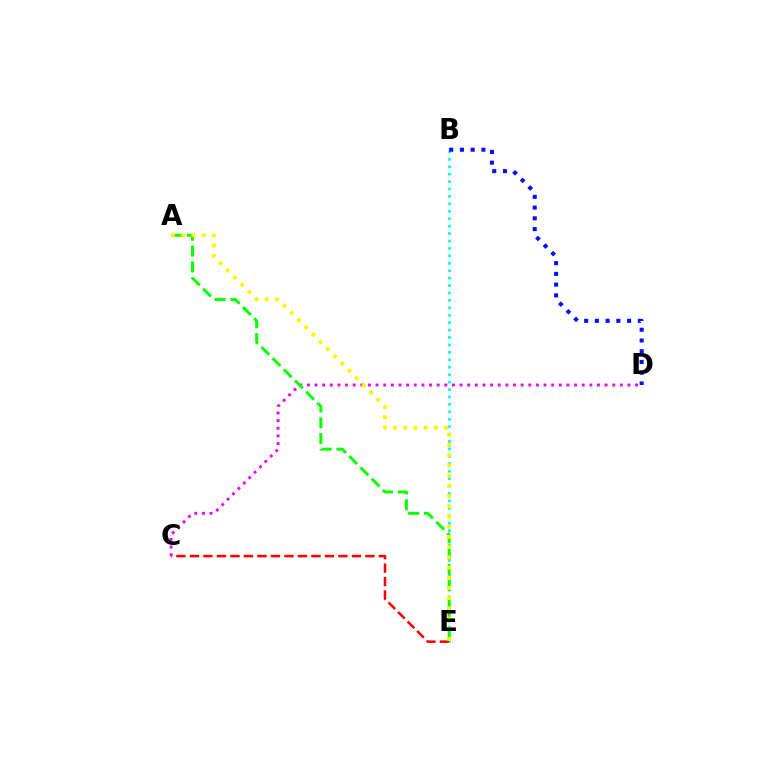{('B', 'E'): [{'color': '#00fff6', 'line_style': 'dotted', 'thickness': 2.02}], ('C', 'E'): [{'color': '#ff0000', 'line_style': 'dashed', 'thickness': 1.83}], ('C', 'D'): [{'color': '#ee00ff', 'line_style': 'dotted', 'thickness': 2.07}], ('A', 'E'): [{'color': '#08ff00', 'line_style': 'dashed', 'thickness': 2.15}, {'color': '#fcf500', 'line_style': 'dotted', 'thickness': 2.77}], ('B', 'D'): [{'color': '#0010ff', 'line_style': 'dotted', 'thickness': 2.92}]}